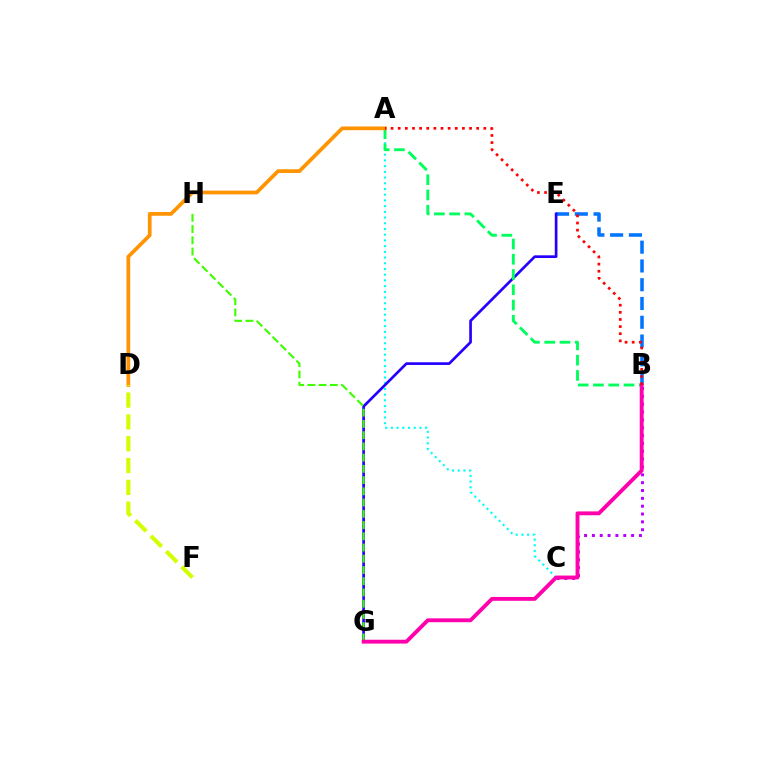{('B', 'E'): [{'color': '#0074ff', 'line_style': 'dashed', 'thickness': 2.55}], ('A', 'C'): [{'color': '#00fff6', 'line_style': 'dotted', 'thickness': 1.55}], ('E', 'G'): [{'color': '#2500ff', 'line_style': 'solid', 'thickness': 1.93}], ('B', 'C'): [{'color': '#b900ff', 'line_style': 'dotted', 'thickness': 2.13}], ('A', 'B'): [{'color': '#00ff5c', 'line_style': 'dashed', 'thickness': 2.07}, {'color': '#ff0000', 'line_style': 'dotted', 'thickness': 1.94}], ('A', 'D'): [{'color': '#ff9400', 'line_style': 'solid', 'thickness': 2.68}], ('G', 'H'): [{'color': '#3dff00', 'line_style': 'dashed', 'thickness': 1.53}], ('D', 'F'): [{'color': '#d1ff00', 'line_style': 'dashed', 'thickness': 2.96}], ('B', 'G'): [{'color': '#ff00ac', 'line_style': 'solid', 'thickness': 2.78}]}